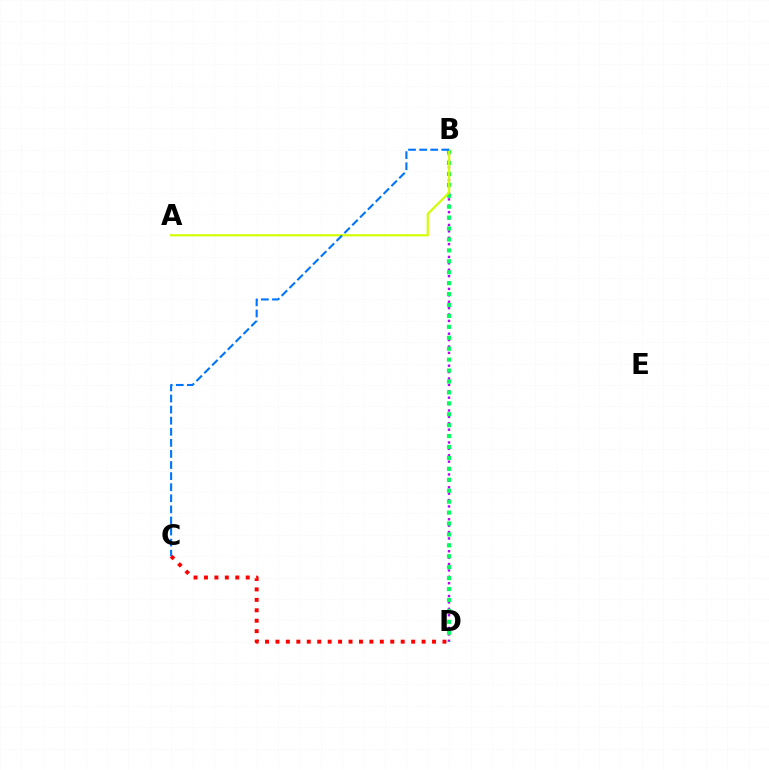{('B', 'D'): [{'color': '#b900ff', 'line_style': 'dotted', 'thickness': 1.74}, {'color': '#00ff5c', 'line_style': 'dotted', 'thickness': 2.97}], ('C', 'D'): [{'color': '#ff0000', 'line_style': 'dotted', 'thickness': 2.84}], ('A', 'B'): [{'color': '#d1ff00', 'line_style': 'solid', 'thickness': 1.58}], ('B', 'C'): [{'color': '#0074ff', 'line_style': 'dashed', 'thickness': 1.51}]}